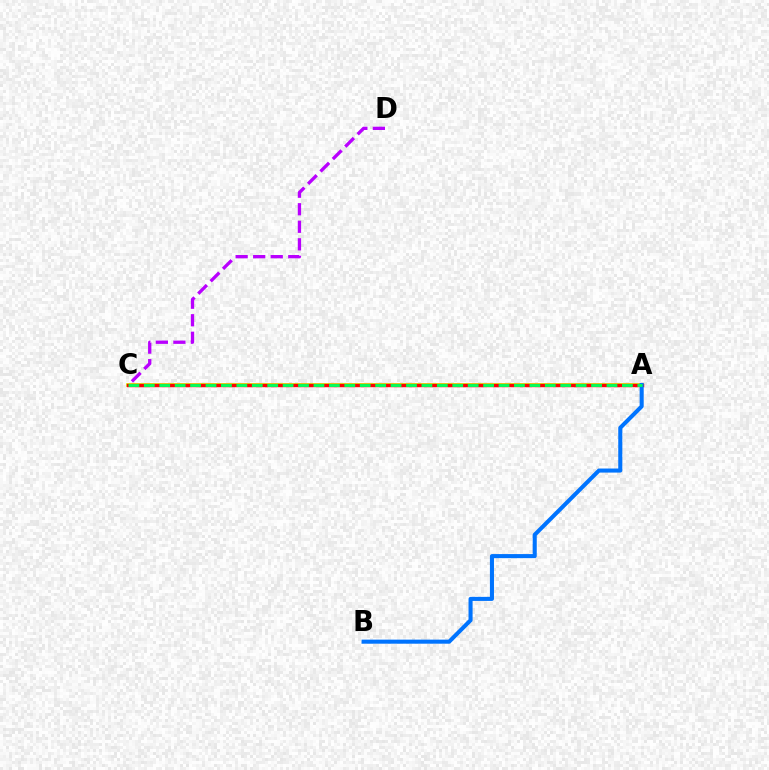{('A', 'C'): [{'color': '#d1ff00', 'line_style': 'solid', 'thickness': 2.65}, {'color': '#ff0000', 'line_style': 'solid', 'thickness': 2.48}, {'color': '#00ff5c', 'line_style': 'dashed', 'thickness': 2.1}], ('C', 'D'): [{'color': '#b900ff', 'line_style': 'dashed', 'thickness': 2.38}], ('A', 'B'): [{'color': '#0074ff', 'line_style': 'solid', 'thickness': 2.93}]}